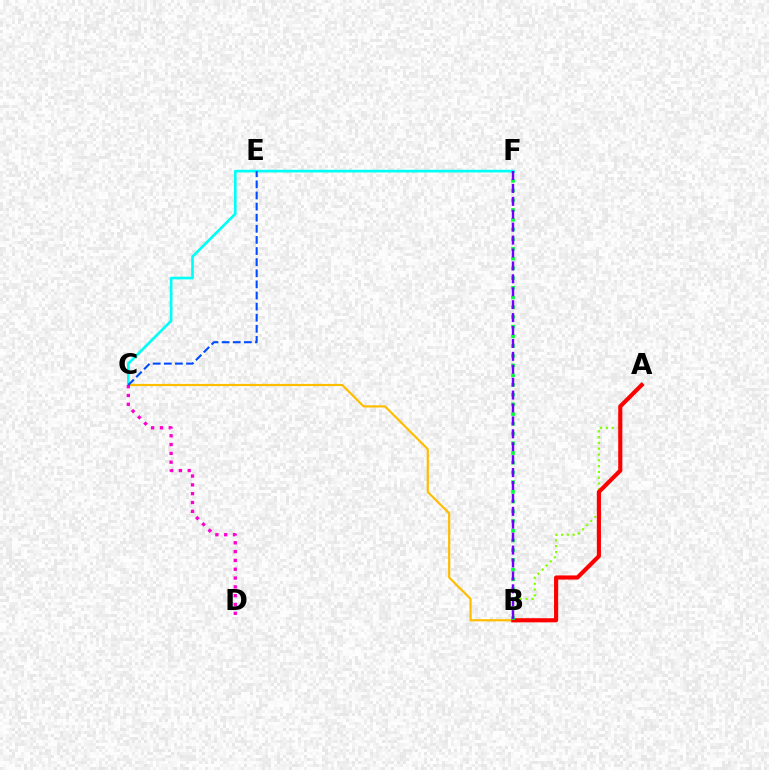{('A', 'B'): [{'color': '#84ff00', 'line_style': 'dotted', 'thickness': 1.58}, {'color': '#ff0000', 'line_style': 'solid', 'thickness': 2.98}], ('B', 'C'): [{'color': '#ffbd00', 'line_style': 'solid', 'thickness': 1.57}], ('B', 'F'): [{'color': '#00ff39', 'line_style': 'dotted', 'thickness': 2.64}, {'color': '#7200ff', 'line_style': 'dashed', 'thickness': 1.75}], ('C', 'F'): [{'color': '#00fff6', 'line_style': 'solid', 'thickness': 1.92}], ('C', 'D'): [{'color': '#ff00cf', 'line_style': 'dotted', 'thickness': 2.4}], ('C', 'E'): [{'color': '#004bff', 'line_style': 'dashed', 'thickness': 1.51}]}